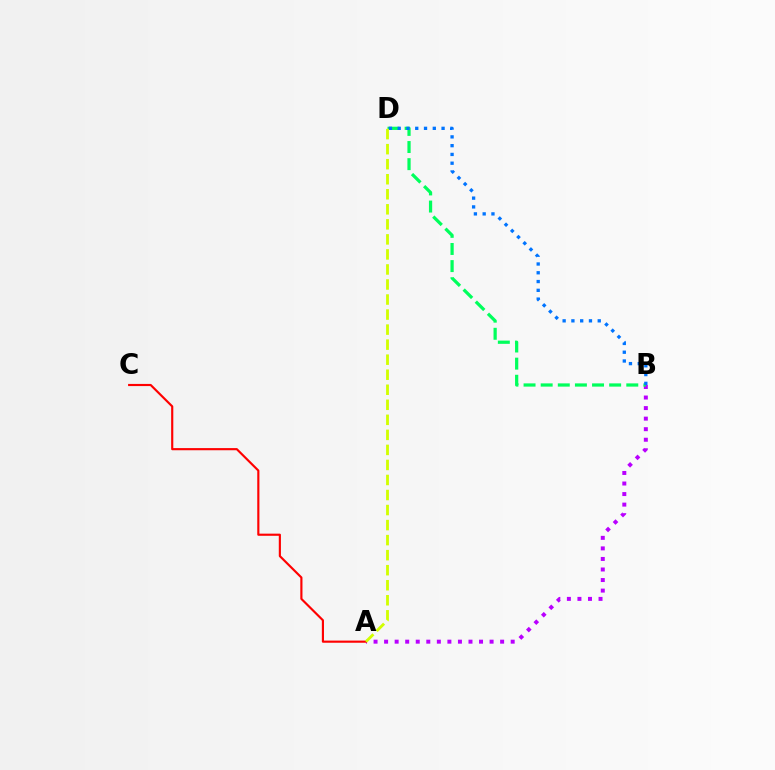{('A', 'B'): [{'color': '#b900ff', 'line_style': 'dotted', 'thickness': 2.87}], ('B', 'D'): [{'color': '#00ff5c', 'line_style': 'dashed', 'thickness': 2.33}, {'color': '#0074ff', 'line_style': 'dotted', 'thickness': 2.38}], ('A', 'C'): [{'color': '#ff0000', 'line_style': 'solid', 'thickness': 1.55}], ('A', 'D'): [{'color': '#d1ff00', 'line_style': 'dashed', 'thickness': 2.04}]}